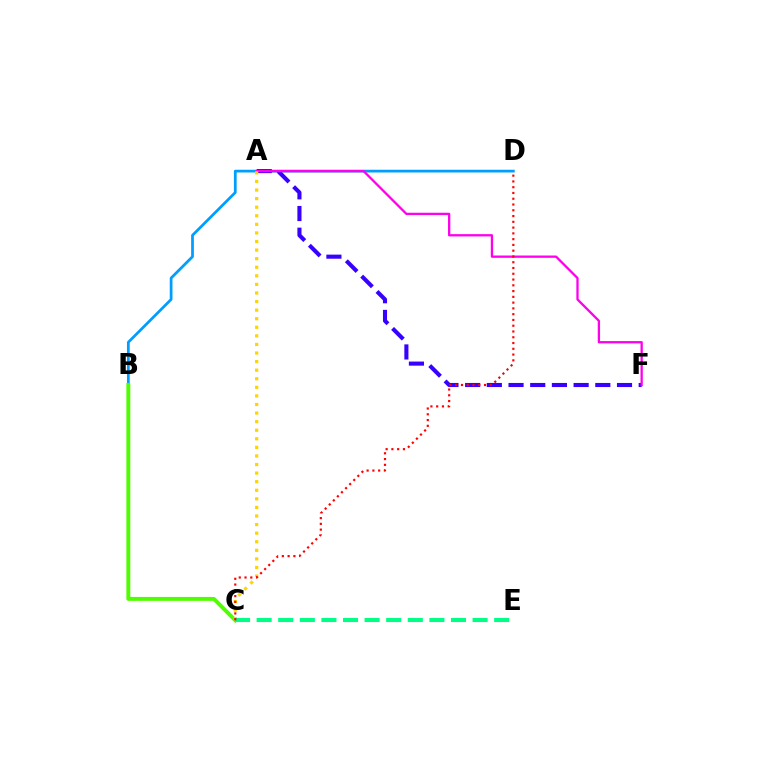{('B', 'D'): [{'color': '#009eff', 'line_style': 'solid', 'thickness': 1.98}], ('B', 'C'): [{'color': '#4fff00', 'line_style': 'solid', 'thickness': 2.81}], ('A', 'F'): [{'color': '#3700ff', 'line_style': 'dashed', 'thickness': 2.95}, {'color': '#ff00ed', 'line_style': 'solid', 'thickness': 1.66}], ('A', 'C'): [{'color': '#ffd500', 'line_style': 'dotted', 'thickness': 2.33}], ('C', 'E'): [{'color': '#00ff86', 'line_style': 'dashed', 'thickness': 2.93}], ('C', 'D'): [{'color': '#ff0000', 'line_style': 'dotted', 'thickness': 1.57}]}